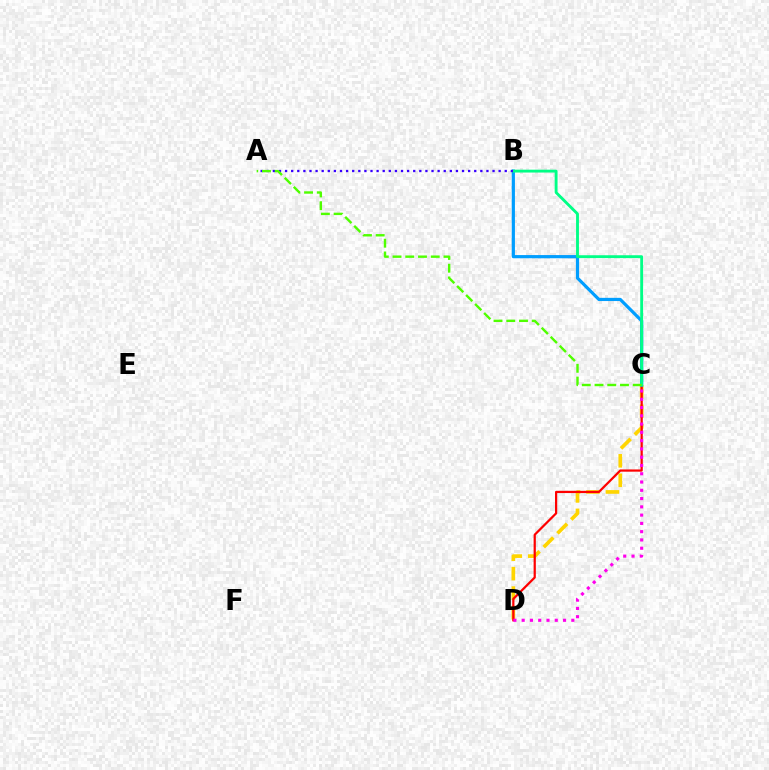{('C', 'D'): [{'color': '#ffd500', 'line_style': 'dashed', 'thickness': 2.64}, {'color': '#ff0000', 'line_style': 'solid', 'thickness': 1.6}, {'color': '#ff00ed', 'line_style': 'dotted', 'thickness': 2.25}], ('B', 'C'): [{'color': '#009eff', 'line_style': 'solid', 'thickness': 2.3}, {'color': '#00ff86', 'line_style': 'solid', 'thickness': 2.06}], ('A', 'B'): [{'color': '#3700ff', 'line_style': 'dotted', 'thickness': 1.66}], ('A', 'C'): [{'color': '#4fff00', 'line_style': 'dashed', 'thickness': 1.73}]}